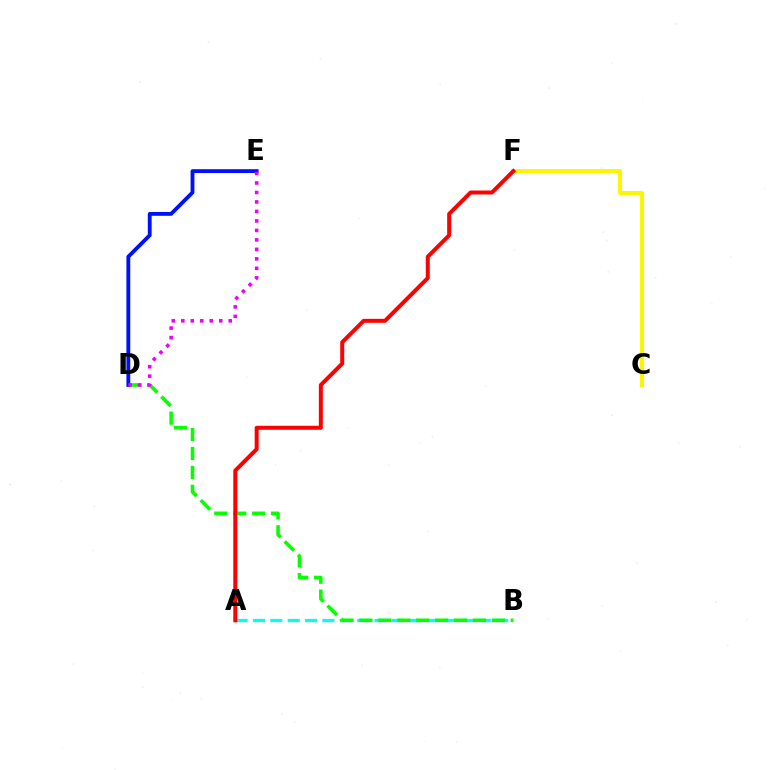{('C', 'F'): [{'color': '#fcf500', 'line_style': 'solid', 'thickness': 2.85}], ('A', 'B'): [{'color': '#00fff6', 'line_style': 'dashed', 'thickness': 2.36}], ('B', 'D'): [{'color': '#08ff00', 'line_style': 'dashed', 'thickness': 2.57}], ('D', 'E'): [{'color': '#0010ff', 'line_style': 'solid', 'thickness': 2.77}, {'color': '#ee00ff', 'line_style': 'dotted', 'thickness': 2.58}], ('A', 'F'): [{'color': '#ff0000', 'line_style': 'solid', 'thickness': 2.87}]}